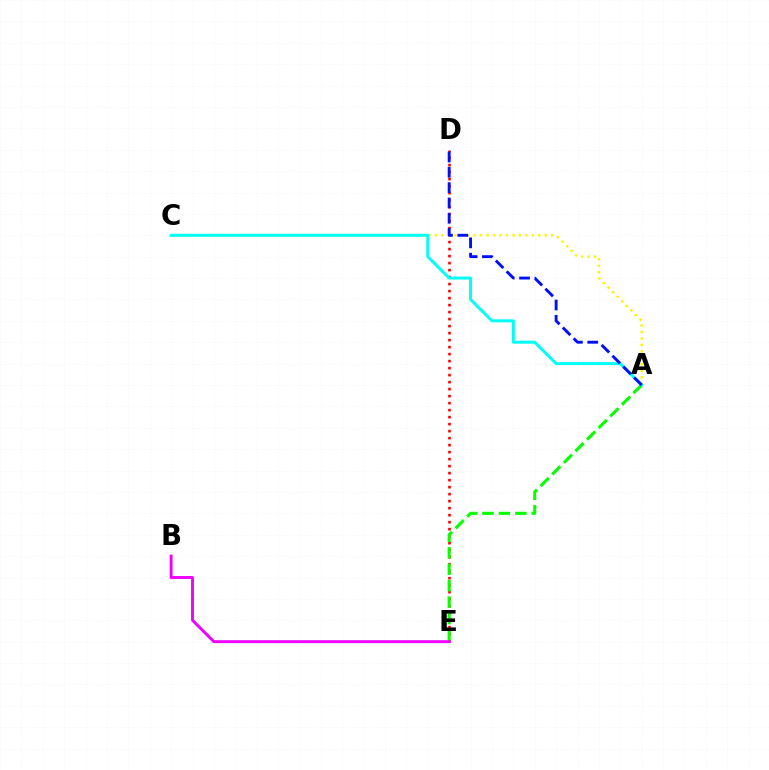{('D', 'E'): [{'color': '#ff0000', 'line_style': 'dotted', 'thickness': 1.9}], ('A', 'C'): [{'color': '#fcf500', 'line_style': 'dotted', 'thickness': 1.76}, {'color': '#00fff6', 'line_style': 'solid', 'thickness': 2.15}], ('A', 'E'): [{'color': '#08ff00', 'line_style': 'dashed', 'thickness': 2.23}], ('B', 'E'): [{'color': '#ee00ff', 'line_style': 'solid', 'thickness': 2.09}], ('A', 'D'): [{'color': '#0010ff', 'line_style': 'dashed', 'thickness': 2.08}]}